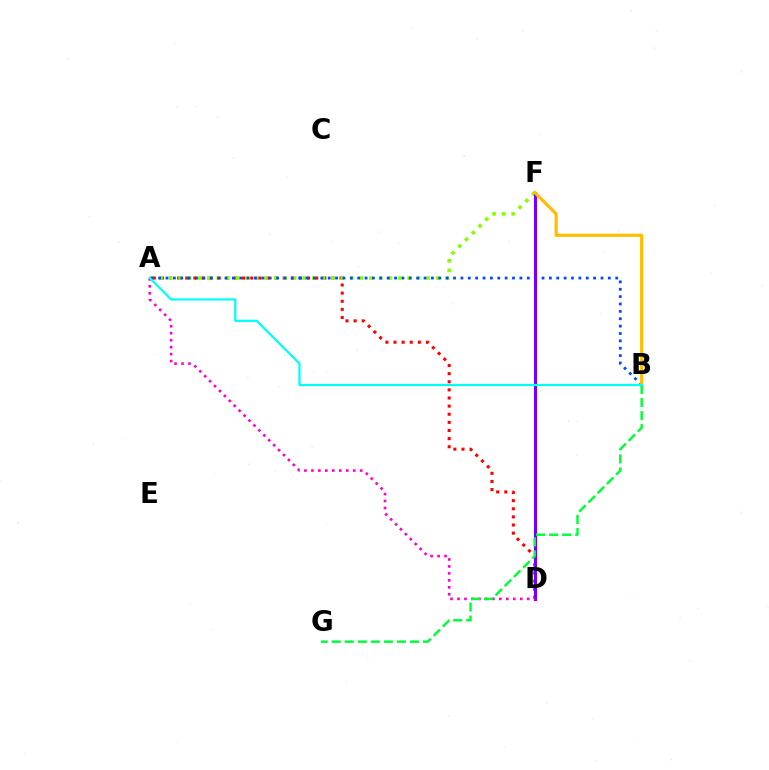{('A', 'D'): [{'color': '#ff0000', 'line_style': 'dotted', 'thickness': 2.21}, {'color': '#ff00cf', 'line_style': 'dotted', 'thickness': 1.89}], ('A', 'F'): [{'color': '#84ff00', 'line_style': 'dotted', 'thickness': 2.59}], ('A', 'B'): [{'color': '#004bff', 'line_style': 'dotted', 'thickness': 2.0}, {'color': '#00fff6', 'line_style': 'solid', 'thickness': 1.6}], ('D', 'F'): [{'color': '#7200ff', 'line_style': 'solid', 'thickness': 2.25}], ('B', 'F'): [{'color': '#ffbd00', 'line_style': 'solid', 'thickness': 2.27}], ('B', 'G'): [{'color': '#00ff39', 'line_style': 'dashed', 'thickness': 1.77}]}